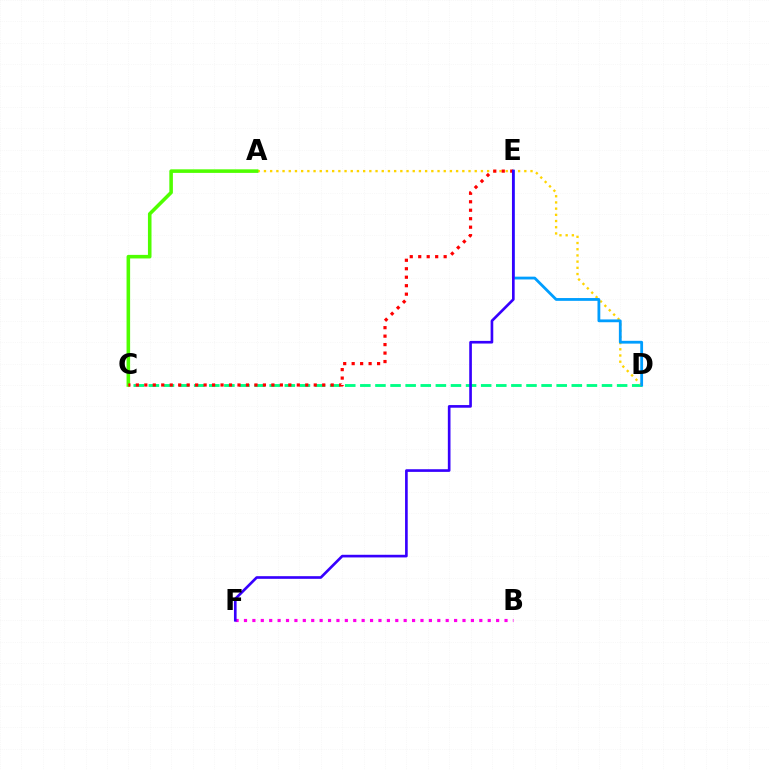{('C', 'D'): [{'color': '#00ff86', 'line_style': 'dashed', 'thickness': 2.05}], ('A', 'D'): [{'color': '#ffd500', 'line_style': 'dotted', 'thickness': 1.68}], ('A', 'C'): [{'color': '#4fff00', 'line_style': 'solid', 'thickness': 2.57}], ('D', 'E'): [{'color': '#009eff', 'line_style': 'solid', 'thickness': 2.01}], ('C', 'E'): [{'color': '#ff0000', 'line_style': 'dotted', 'thickness': 2.3}], ('B', 'F'): [{'color': '#ff00ed', 'line_style': 'dotted', 'thickness': 2.28}], ('E', 'F'): [{'color': '#3700ff', 'line_style': 'solid', 'thickness': 1.91}]}